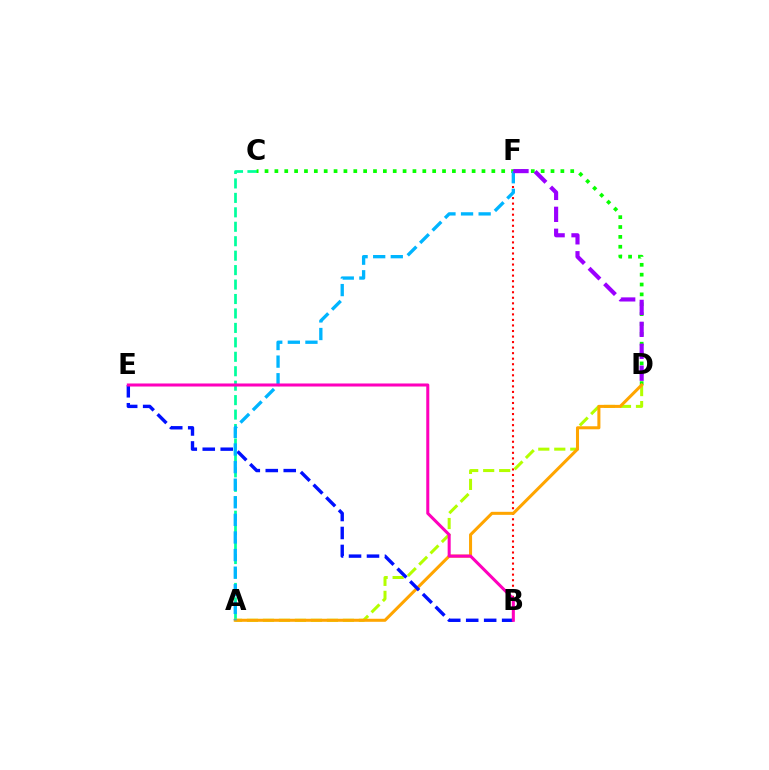{('B', 'F'): [{'color': '#ff0000', 'line_style': 'dotted', 'thickness': 1.5}], ('A', 'C'): [{'color': '#00ff9d', 'line_style': 'dashed', 'thickness': 1.96}], ('C', 'D'): [{'color': '#08ff00', 'line_style': 'dotted', 'thickness': 2.68}], ('A', 'D'): [{'color': '#b3ff00', 'line_style': 'dashed', 'thickness': 2.17}, {'color': '#ffa500', 'line_style': 'solid', 'thickness': 2.19}], ('B', 'E'): [{'color': '#0010ff', 'line_style': 'dashed', 'thickness': 2.44}, {'color': '#ff00bd', 'line_style': 'solid', 'thickness': 2.19}], ('A', 'F'): [{'color': '#00b5ff', 'line_style': 'dashed', 'thickness': 2.39}], ('D', 'F'): [{'color': '#9b00ff', 'line_style': 'dashed', 'thickness': 2.98}]}